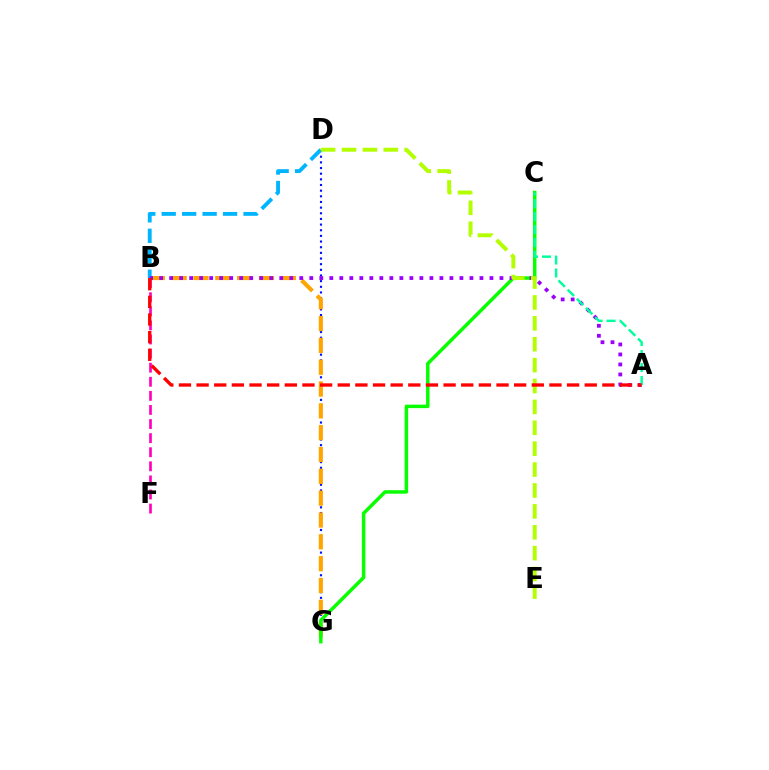{('D', 'G'): [{'color': '#0010ff', 'line_style': 'dotted', 'thickness': 1.54}], ('B', 'G'): [{'color': '#ffa500', 'line_style': 'dashed', 'thickness': 2.97}], ('C', 'G'): [{'color': '#08ff00', 'line_style': 'solid', 'thickness': 2.5}], ('B', 'D'): [{'color': '#00b5ff', 'line_style': 'dashed', 'thickness': 2.78}], ('B', 'F'): [{'color': '#ff00bd', 'line_style': 'dashed', 'thickness': 1.91}], ('A', 'B'): [{'color': '#9b00ff', 'line_style': 'dotted', 'thickness': 2.72}, {'color': '#ff0000', 'line_style': 'dashed', 'thickness': 2.4}], ('A', 'C'): [{'color': '#00ff9d', 'line_style': 'dashed', 'thickness': 1.76}], ('D', 'E'): [{'color': '#b3ff00', 'line_style': 'dashed', 'thickness': 2.84}]}